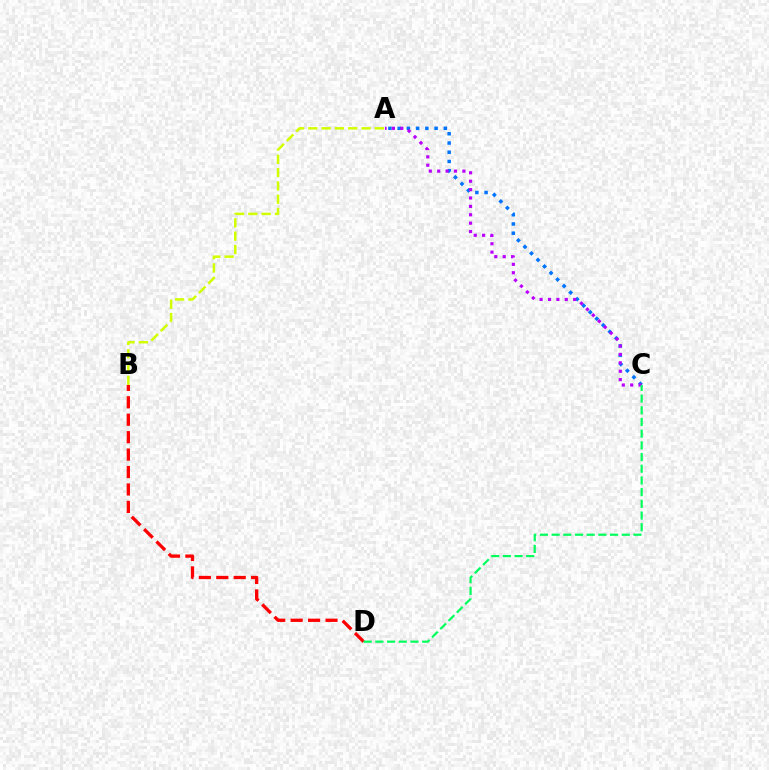{('A', 'C'): [{'color': '#0074ff', 'line_style': 'dotted', 'thickness': 2.51}, {'color': '#b900ff', 'line_style': 'dotted', 'thickness': 2.28}], ('A', 'B'): [{'color': '#d1ff00', 'line_style': 'dashed', 'thickness': 1.81}], ('B', 'D'): [{'color': '#ff0000', 'line_style': 'dashed', 'thickness': 2.37}], ('C', 'D'): [{'color': '#00ff5c', 'line_style': 'dashed', 'thickness': 1.59}]}